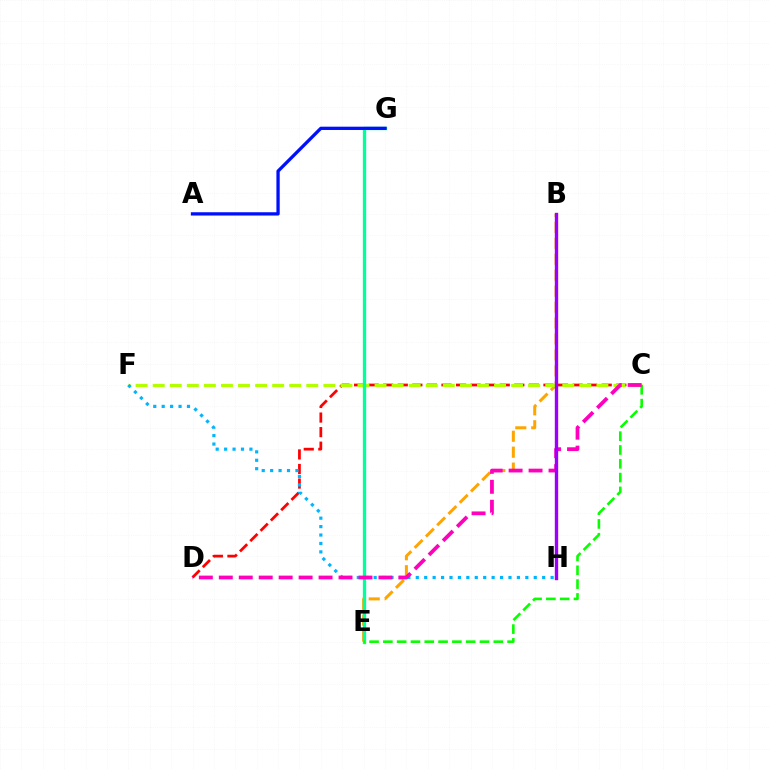{('C', 'D'): [{'color': '#ff0000', 'line_style': 'dashed', 'thickness': 1.98}, {'color': '#ff00bd', 'line_style': 'dashed', 'thickness': 2.71}], ('B', 'E'): [{'color': '#ffa500', 'line_style': 'dashed', 'thickness': 2.17}], ('C', 'F'): [{'color': '#b3ff00', 'line_style': 'dashed', 'thickness': 2.32}], ('E', 'G'): [{'color': '#00ff9d', 'line_style': 'solid', 'thickness': 2.4}], ('F', 'H'): [{'color': '#00b5ff', 'line_style': 'dotted', 'thickness': 2.29}], ('A', 'G'): [{'color': '#0010ff', 'line_style': 'solid', 'thickness': 2.37}], ('C', 'E'): [{'color': '#08ff00', 'line_style': 'dashed', 'thickness': 1.88}], ('B', 'H'): [{'color': '#9b00ff', 'line_style': 'solid', 'thickness': 2.43}]}